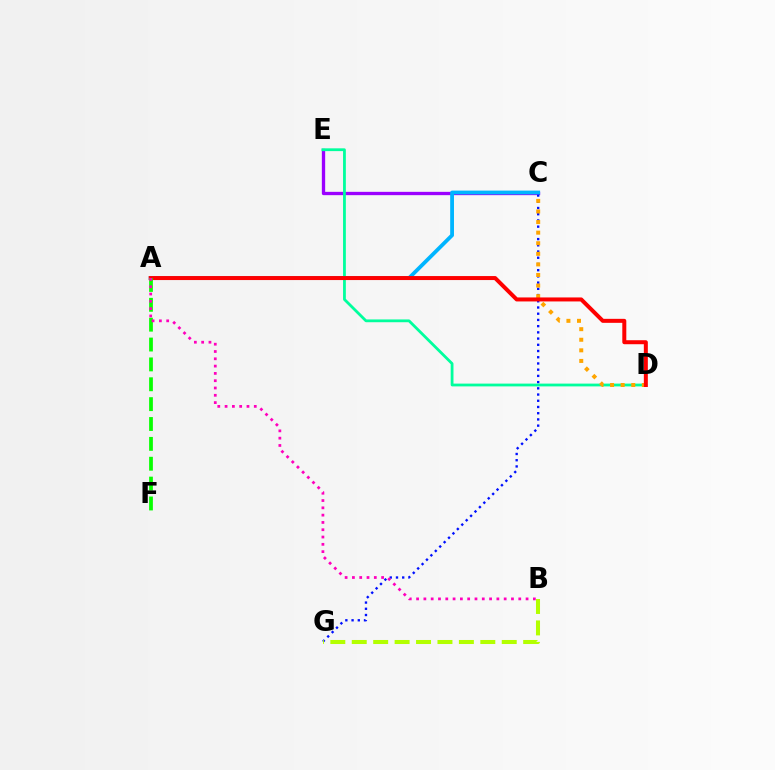{('C', 'E'): [{'color': '#9b00ff', 'line_style': 'solid', 'thickness': 2.39}], ('C', 'G'): [{'color': '#0010ff', 'line_style': 'dotted', 'thickness': 1.69}], ('D', 'E'): [{'color': '#00ff9d', 'line_style': 'solid', 'thickness': 2.01}], ('C', 'D'): [{'color': '#ffa500', 'line_style': 'dotted', 'thickness': 2.88}], ('A', 'C'): [{'color': '#00b5ff', 'line_style': 'solid', 'thickness': 2.74}], ('B', 'G'): [{'color': '#b3ff00', 'line_style': 'dashed', 'thickness': 2.91}], ('A', 'D'): [{'color': '#ff0000', 'line_style': 'solid', 'thickness': 2.88}], ('A', 'F'): [{'color': '#08ff00', 'line_style': 'dashed', 'thickness': 2.7}], ('A', 'B'): [{'color': '#ff00bd', 'line_style': 'dotted', 'thickness': 1.98}]}